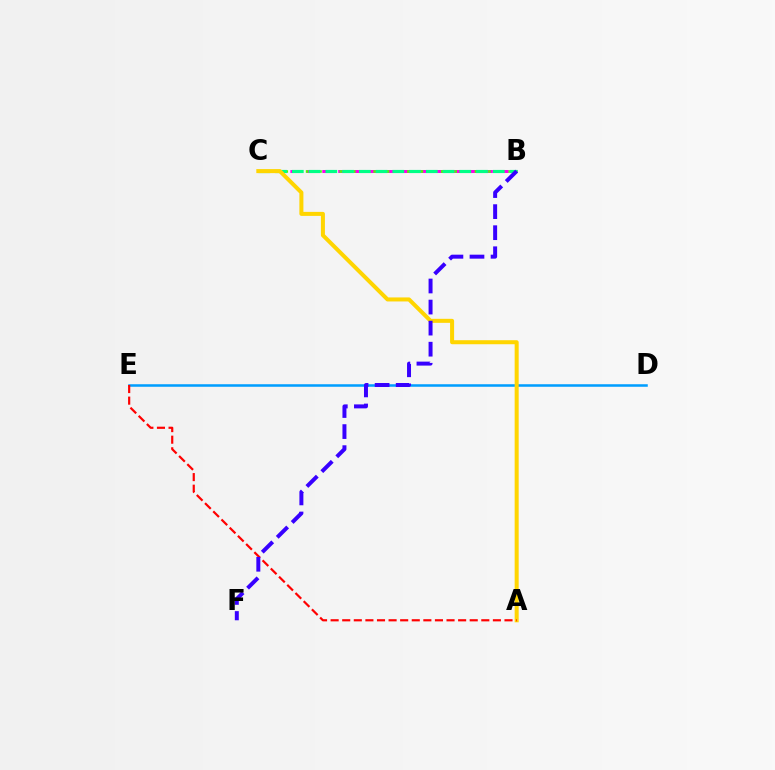{('B', 'C'): [{'color': '#ff00ed', 'line_style': 'dashed', 'thickness': 2.17}, {'color': '#4fff00', 'line_style': 'dotted', 'thickness': 1.84}, {'color': '#00ff86', 'line_style': 'dashed', 'thickness': 2.27}], ('D', 'E'): [{'color': '#009eff', 'line_style': 'solid', 'thickness': 1.82}], ('A', 'C'): [{'color': '#ffd500', 'line_style': 'solid', 'thickness': 2.89}], ('A', 'E'): [{'color': '#ff0000', 'line_style': 'dashed', 'thickness': 1.57}], ('B', 'F'): [{'color': '#3700ff', 'line_style': 'dashed', 'thickness': 2.86}]}